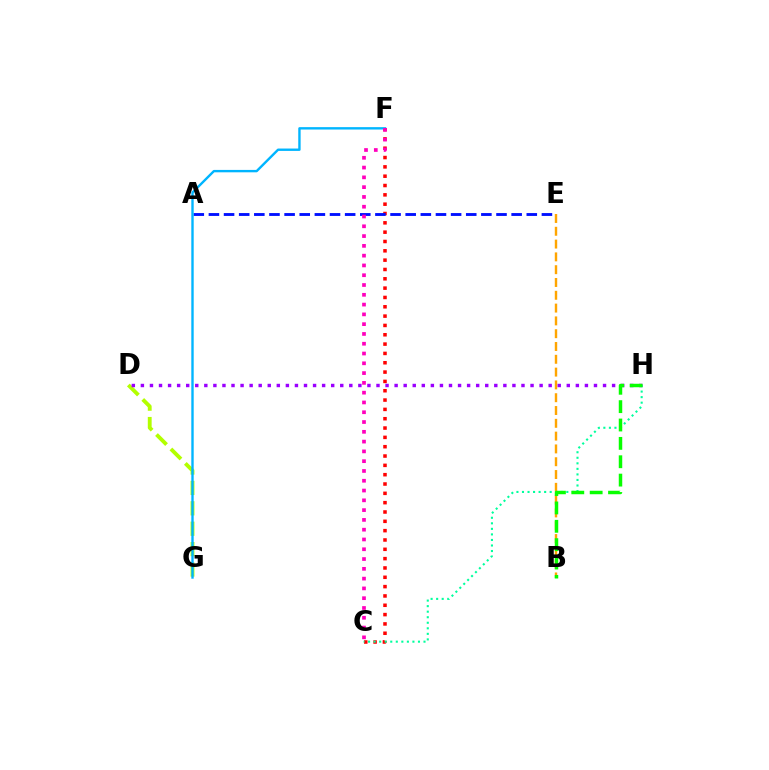{('C', 'F'): [{'color': '#ff0000', 'line_style': 'dotted', 'thickness': 2.53}, {'color': '#ff00bd', 'line_style': 'dotted', 'thickness': 2.66}], ('A', 'E'): [{'color': '#0010ff', 'line_style': 'dashed', 'thickness': 2.06}], ('D', 'G'): [{'color': '#b3ff00', 'line_style': 'dashed', 'thickness': 2.77}], ('B', 'E'): [{'color': '#ffa500', 'line_style': 'dashed', 'thickness': 1.74}], ('F', 'G'): [{'color': '#00b5ff', 'line_style': 'solid', 'thickness': 1.72}], ('D', 'H'): [{'color': '#9b00ff', 'line_style': 'dotted', 'thickness': 2.46}], ('C', 'H'): [{'color': '#00ff9d', 'line_style': 'dotted', 'thickness': 1.51}], ('B', 'H'): [{'color': '#08ff00', 'line_style': 'dashed', 'thickness': 2.5}]}